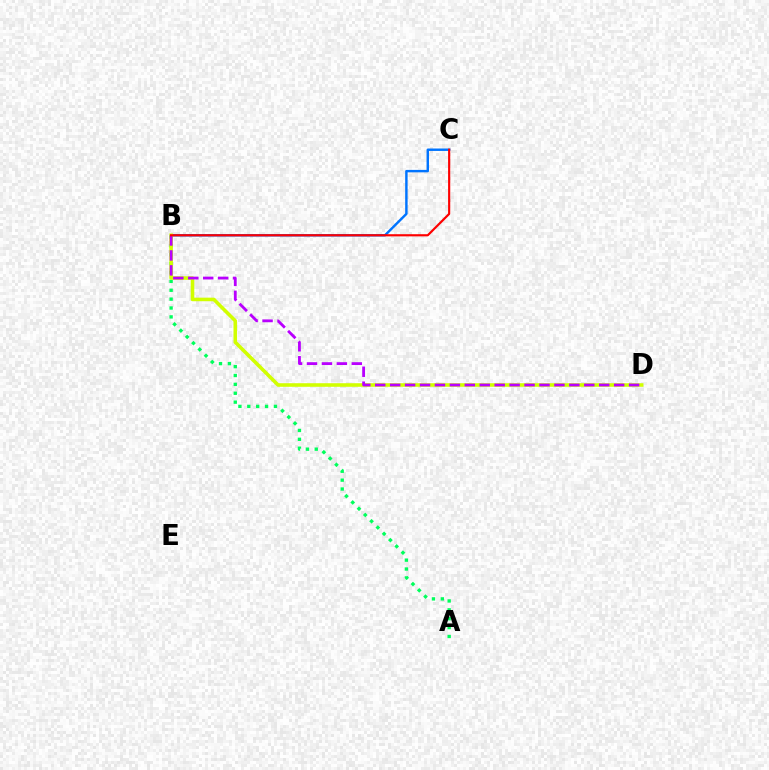{('A', 'B'): [{'color': '#00ff5c', 'line_style': 'dotted', 'thickness': 2.41}], ('B', 'C'): [{'color': '#0074ff', 'line_style': 'solid', 'thickness': 1.75}, {'color': '#ff0000', 'line_style': 'solid', 'thickness': 1.56}], ('B', 'D'): [{'color': '#d1ff00', 'line_style': 'solid', 'thickness': 2.57}, {'color': '#b900ff', 'line_style': 'dashed', 'thickness': 2.03}]}